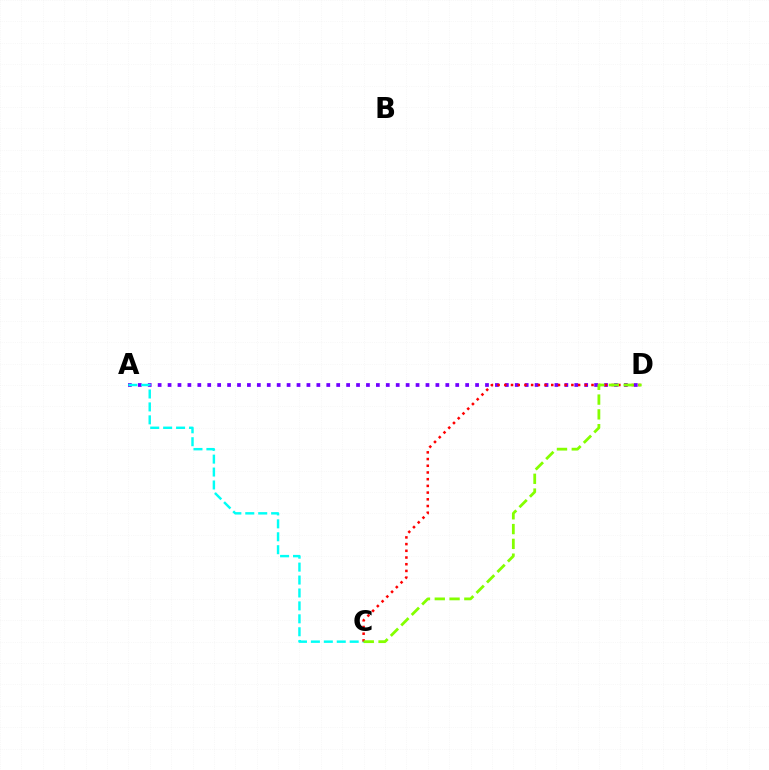{('A', 'D'): [{'color': '#7200ff', 'line_style': 'dotted', 'thickness': 2.7}], ('A', 'C'): [{'color': '#00fff6', 'line_style': 'dashed', 'thickness': 1.76}], ('C', 'D'): [{'color': '#ff0000', 'line_style': 'dotted', 'thickness': 1.82}, {'color': '#84ff00', 'line_style': 'dashed', 'thickness': 2.01}]}